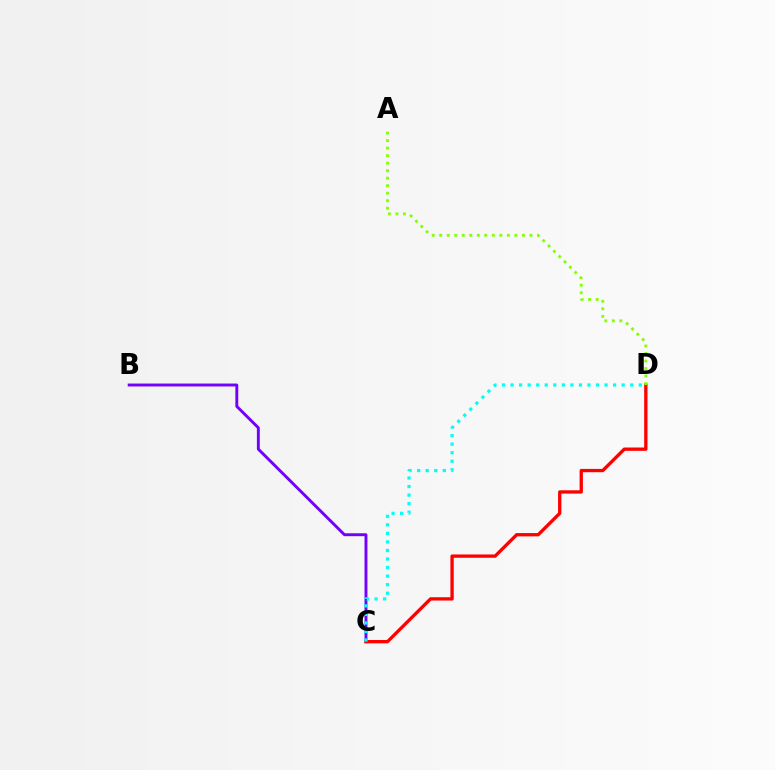{('B', 'C'): [{'color': '#7200ff', 'line_style': 'solid', 'thickness': 2.1}], ('C', 'D'): [{'color': '#ff0000', 'line_style': 'solid', 'thickness': 2.38}, {'color': '#00fff6', 'line_style': 'dotted', 'thickness': 2.32}], ('A', 'D'): [{'color': '#84ff00', 'line_style': 'dotted', 'thickness': 2.04}]}